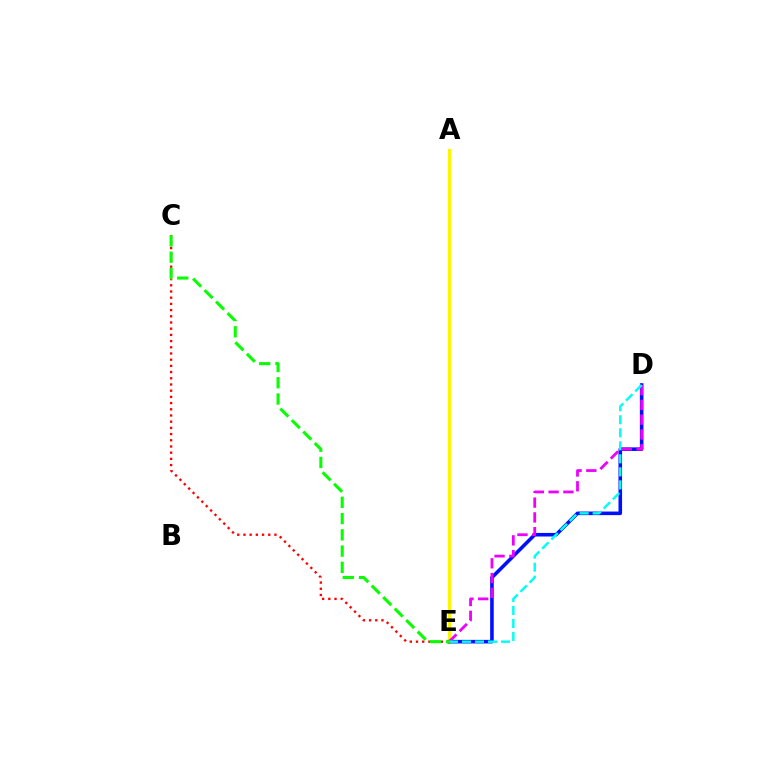{('A', 'E'): [{'color': '#fcf500', 'line_style': 'solid', 'thickness': 2.23}], ('D', 'E'): [{'color': '#0010ff', 'line_style': 'solid', 'thickness': 2.57}, {'color': '#ee00ff', 'line_style': 'dashed', 'thickness': 2.01}, {'color': '#00fff6', 'line_style': 'dashed', 'thickness': 1.77}], ('C', 'E'): [{'color': '#ff0000', 'line_style': 'dotted', 'thickness': 1.68}, {'color': '#08ff00', 'line_style': 'dashed', 'thickness': 2.21}]}